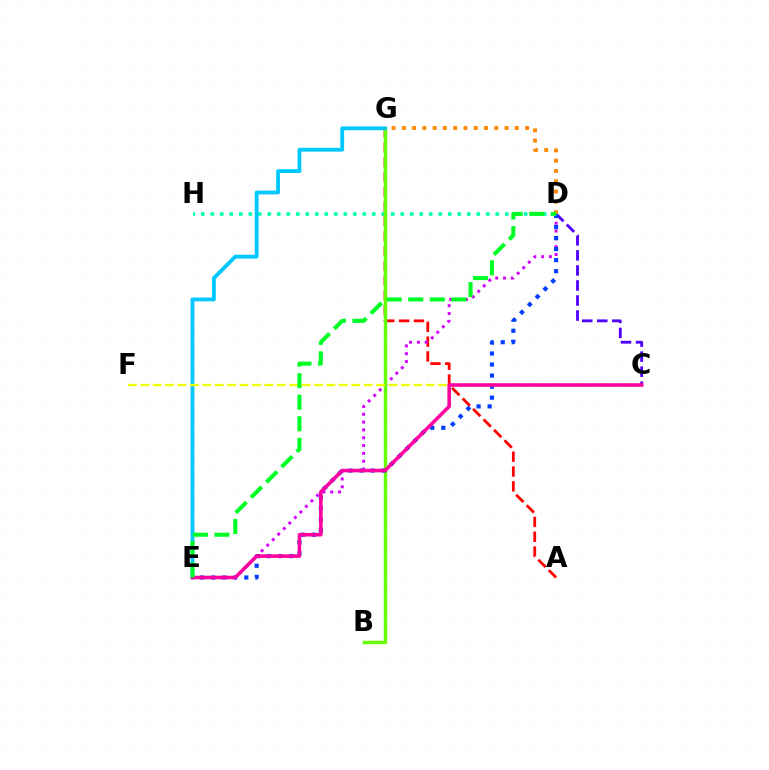{('A', 'G'): [{'color': '#ff0000', 'line_style': 'dashed', 'thickness': 2.01}], ('D', 'E'): [{'color': '#d600ff', 'line_style': 'dotted', 'thickness': 2.13}, {'color': '#003fff', 'line_style': 'dotted', 'thickness': 3.0}, {'color': '#00ff27', 'line_style': 'dashed', 'thickness': 2.93}], ('C', 'D'): [{'color': '#4f00ff', 'line_style': 'dashed', 'thickness': 2.04}], ('D', 'H'): [{'color': '#00ffaf', 'line_style': 'dotted', 'thickness': 2.58}], ('B', 'G'): [{'color': '#66ff00', 'line_style': 'solid', 'thickness': 2.47}], ('E', 'G'): [{'color': '#00c7ff', 'line_style': 'solid', 'thickness': 2.75}], ('D', 'G'): [{'color': '#ff8800', 'line_style': 'dotted', 'thickness': 2.79}], ('C', 'F'): [{'color': '#eeff00', 'line_style': 'dashed', 'thickness': 1.69}], ('C', 'E'): [{'color': '#ff00a0', 'line_style': 'solid', 'thickness': 2.57}]}